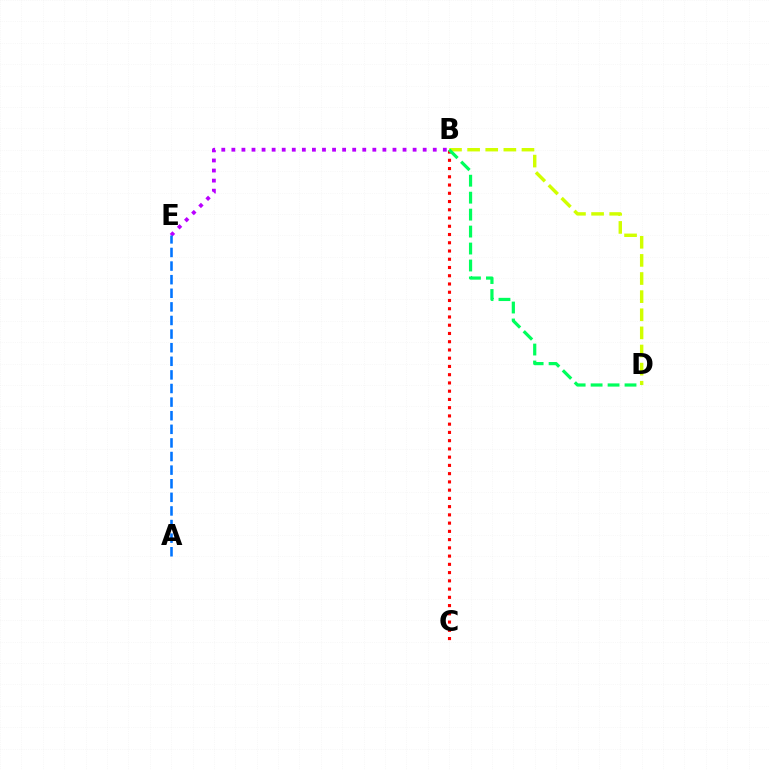{('B', 'C'): [{'color': '#ff0000', 'line_style': 'dotted', 'thickness': 2.24}], ('B', 'E'): [{'color': '#b900ff', 'line_style': 'dotted', 'thickness': 2.74}], ('A', 'E'): [{'color': '#0074ff', 'line_style': 'dashed', 'thickness': 1.85}], ('B', 'D'): [{'color': '#d1ff00', 'line_style': 'dashed', 'thickness': 2.46}, {'color': '#00ff5c', 'line_style': 'dashed', 'thickness': 2.3}]}